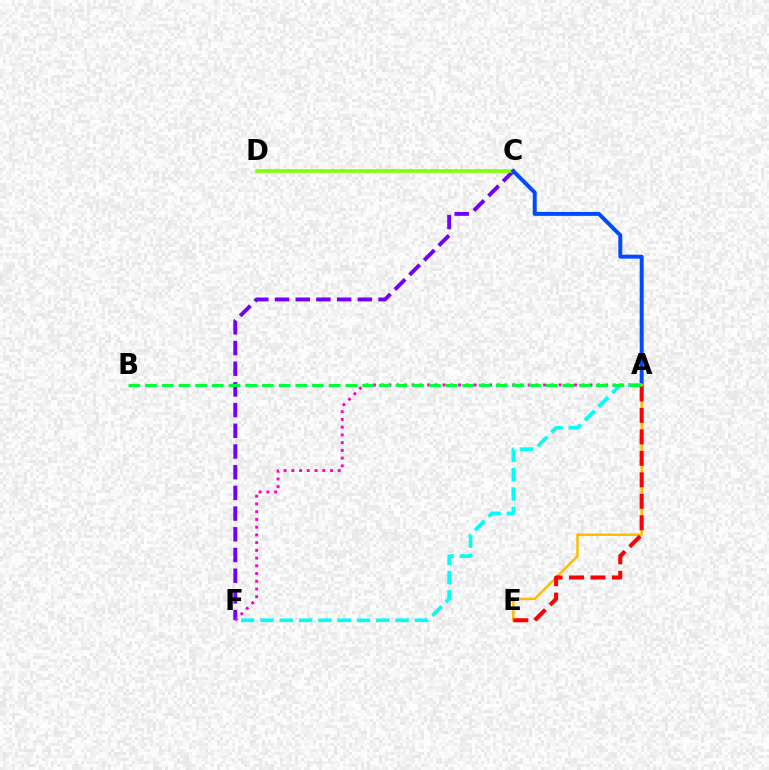{('C', 'F'): [{'color': '#7200ff', 'line_style': 'dashed', 'thickness': 2.81}], ('C', 'D'): [{'color': '#84ff00', 'line_style': 'solid', 'thickness': 2.59}], ('A', 'F'): [{'color': '#ff00cf', 'line_style': 'dotted', 'thickness': 2.1}, {'color': '#00fff6', 'line_style': 'dashed', 'thickness': 2.62}], ('A', 'C'): [{'color': '#004bff', 'line_style': 'solid', 'thickness': 2.85}], ('A', 'E'): [{'color': '#ffbd00', 'line_style': 'solid', 'thickness': 1.8}, {'color': '#ff0000', 'line_style': 'dashed', 'thickness': 2.92}], ('A', 'B'): [{'color': '#00ff39', 'line_style': 'dashed', 'thickness': 2.27}]}